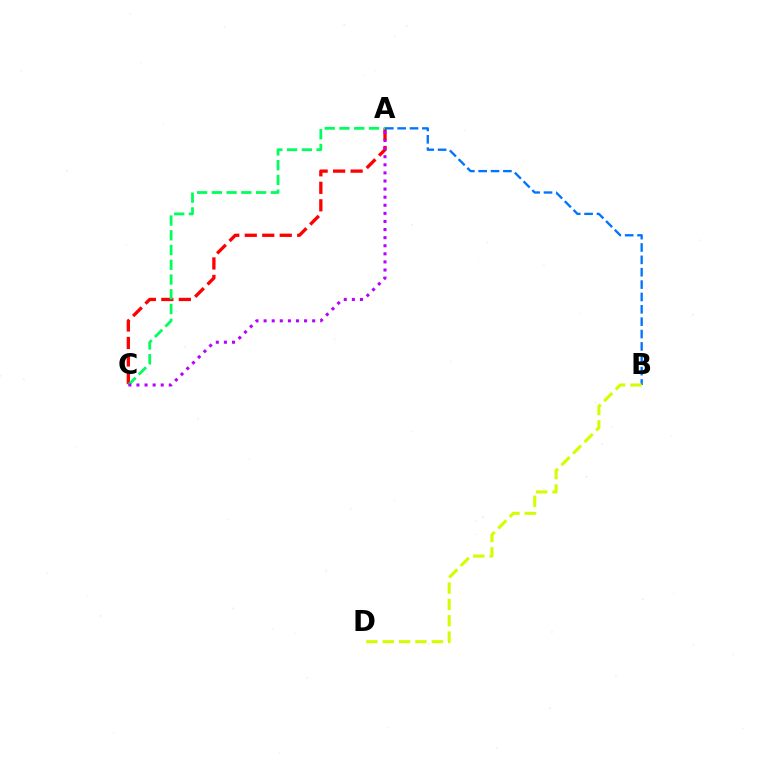{('A', 'C'): [{'color': '#ff0000', 'line_style': 'dashed', 'thickness': 2.38}, {'color': '#00ff5c', 'line_style': 'dashed', 'thickness': 2.0}, {'color': '#b900ff', 'line_style': 'dotted', 'thickness': 2.2}], ('A', 'B'): [{'color': '#0074ff', 'line_style': 'dashed', 'thickness': 1.68}], ('B', 'D'): [{'color': '#d1ff00', 'line_style': 'dashed', 'thickness': 2.22}]}